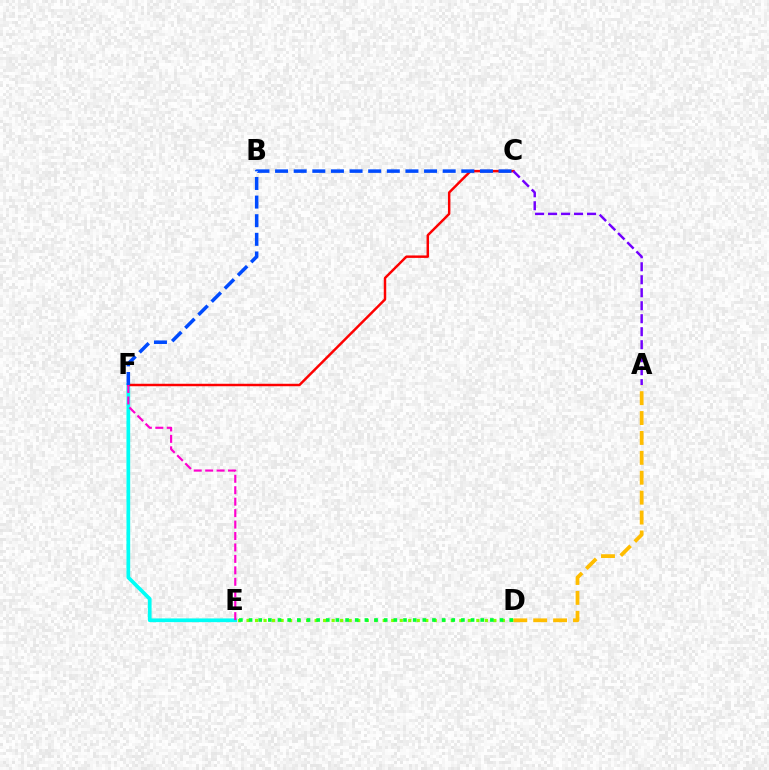{('A', 'D'): [{'color': '#ffbd00', 'line_style': 'dashed', 'thickness': 2.7}], ('D', 'E'): [{'color': '#84ff00', 'line_style': 'dotted', 'thickness': 2.31}, {'color': '#00ff39', 'line_style': 'dotted', 'thickness': 2.62}], ('E', 'F'): [{'color': '#00fff6', 'line_style': 'solid', 'thickness': 2.67}, {'color': '#ff00cf', 'line_style': 'dashed', 'thickness': 1.55}], ('C', 'F'): [{'color': '#ff0000', 'line_style': 'solid', 'thickness': 1.77}, {'color': '#004bff', 'line_style': 'dashed', 'thickness': 2.53}], ('A', 'C'): [{'color': '#7200ff', 'line_style': 'dashed', 'thickness': 1.76}]}